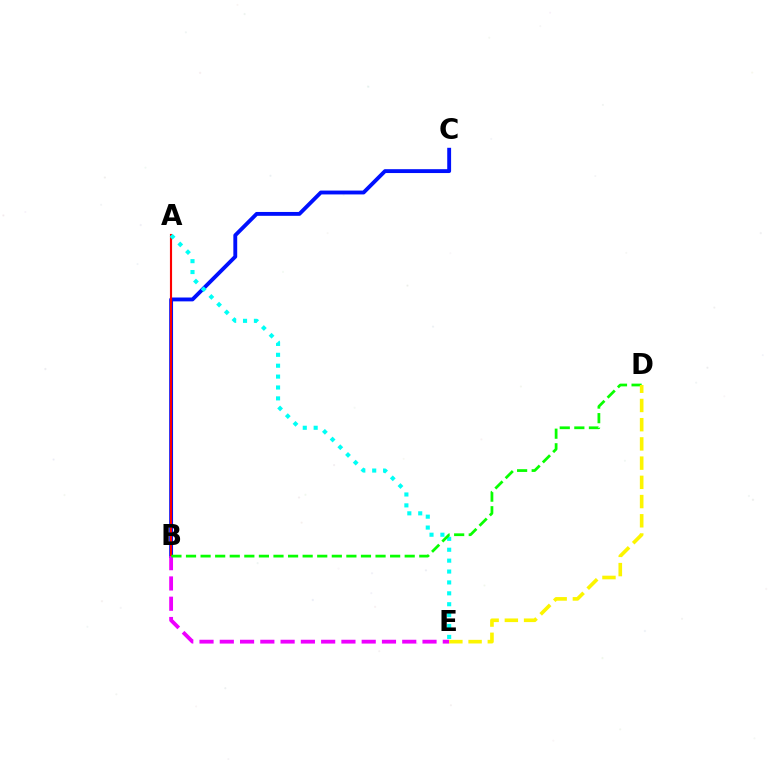{('B', 'C'): [{'color': '#0010ff', 'line_style': 'solid', 'thickness': 2.78}], ('A', 'B'): [{'color': '#ff0000', 'line_style': 'solid', 'thickness': 1.54}], ('B', 'E'): [{'color': '#ee00ff', 'line_style': 'dashed', 'thickness': 2.75}], ('A', 'E'): [{'color': '#00fff6', 'line_style': 'dotted', 'thickness': 2.96}], ('B', 'D'): [{'color': '#08ff00', 'line_style': 'dashed', 'thickness': 1.98}], ('D', 'E'): [{'color': '#fcf500', 'line_style': 'dashed', 'thickness': 2.61}]}